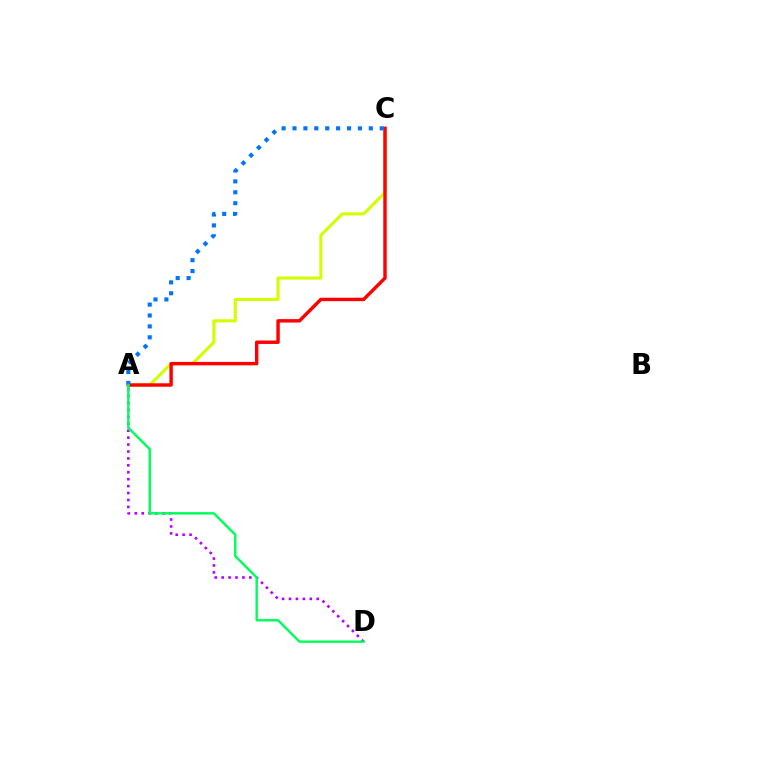{('A', 'D'): [{'color': '#b900ff', 'line_style': 'dotted', 'thickness': 1.88}, {'color': '#00ff5c', 'line_style': 'solid', 'thickness': 1.75}], ('A', 'C'): [{'color': '#d1ff00', 'line_style': 'solid', 'thickness': 2.23}, {'color': '#ff0000', 'line_style': 'solid', 'thickness': 2.46}, {'color': '#0074ff', 'line_style': 'dotted', 'thickness': 2.96}]}